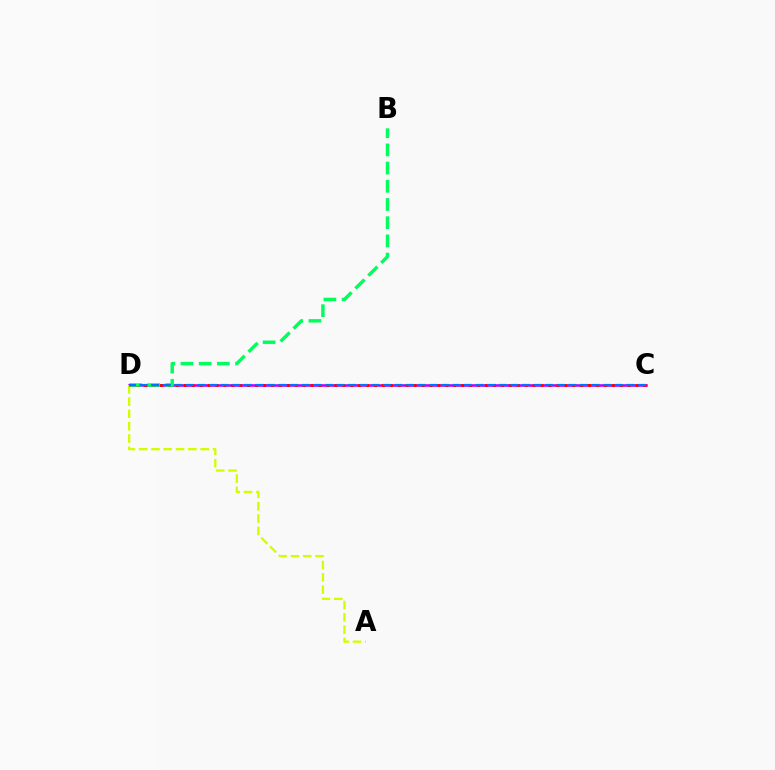{('C', 'D'): [{'color': '#b900ff', 'line_style': 'solid', 'thickness': 1.86}, {'color': '#ff0000', 'line_style': 'dotted', 'thickness': 2.15}, {'color': '#0074ff', 'line_style': 'dashed', 'thickness': 1.57}], ('A', 'D'): [{'color': '#d1ff00', 'line_style': 'dashed', 'thickness': 1.67}], ('B', 'D'): [{'color': '#00ff5c', 'line_style': 'dashed', 'thickness': 2.47}]}